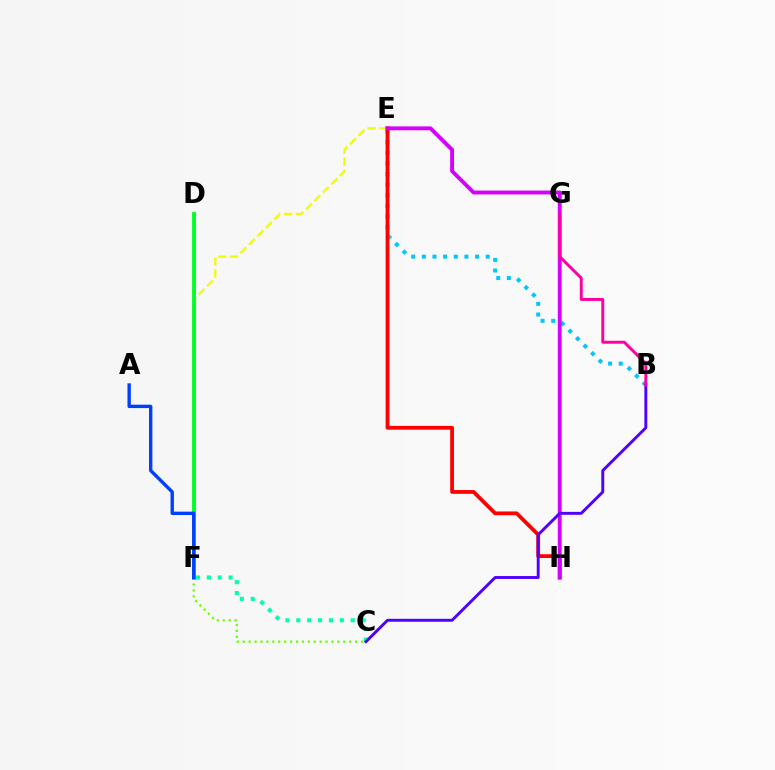{('C', 'F'): [{'color': '#00ffaf', 'line_style': 'dotted', 'thickness': 2.96}, {'color': '#66ff00', 'line_style': 'dotted', 'thickness': 1.61}], ('D', 'F'): [{'color': '#ff8800', 'line_style': 'solid', 'thickness': 1.88}, {'color': '#00ff27', 'line_style': 'solid', 'thickness': 2.77}], ('E', 'F'): [{'color': '#eeff00', 'line_style': 'dashed', 'thickness': 1.62}], ('B', 'E'): [{'color': '#00c7ff', 'line_style': 'dotted', 'thickness': 2.89}], ('E', 'H'): [{'color': '#ff0000', 'line_style': 'solid', 'thickness': 2.72}, {'color': '#d600ff', 'line_style': 'solid', 'thickness': 2.8}], ('B', 'C'): [{'color': '#4f00ff', 'line_style': 'solid', 'thickness': 2.1}], ('B', 'G'): [{'color': '#ff00a0', 'line_style': 'solid', 'thickness': 2.12}], ('A', 'F'): [{'color': '#003fff', 'line_style': 'solid', 'thickness': 2.43}]}